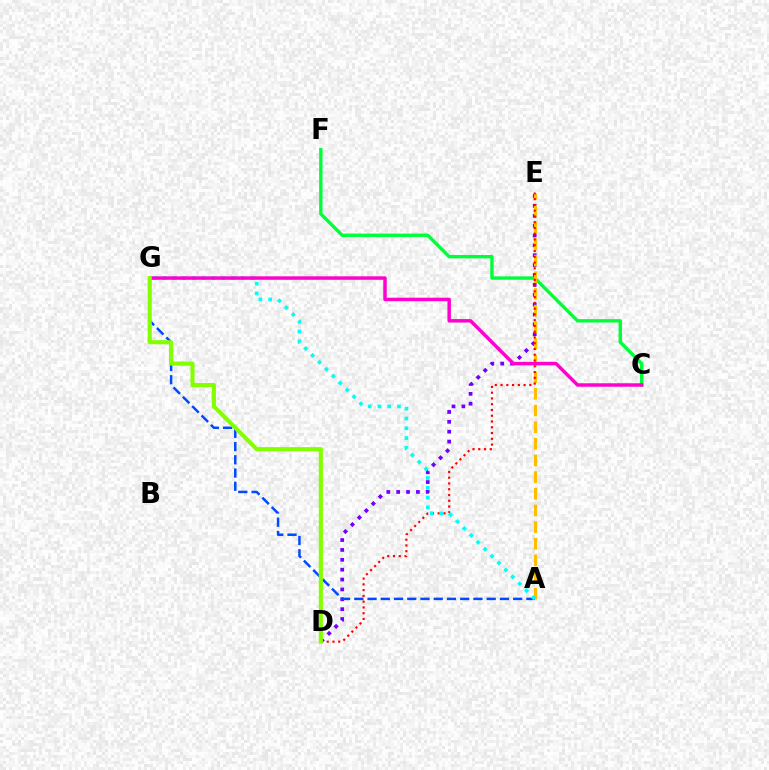{('C', 'F'): [{'color': '#00ff39', 'line_style': 'solid', 'thickness': 2.44}], ('D', 'E'): [{'color': '#7200ff', 'line_style': 'dotted', 'thickness': 2.68}, {'color': '#ff0000', 'line_style': 'dotted', 'thickness': 1.57}], ('A', 'E'): [{'color': '#ffbd00', 'line_style': 'dashed', 'thickness': 2.26}], ('A', 'G'): [{'color': '#004bff', 'line_style': 'dashed', 'thickness': 1.8}, {'color': '#00fff6', 'line_style': 'dotted', 'thickness': 2.65}], ('C', 'G'): [{'color': '#ff00cf', 'line_style': 'solid', 'thickness': 2.5}], ('D', 'G'): [{'color': '#84ff00', 'line_style': 'solid', 'thickness': 2.96}]}